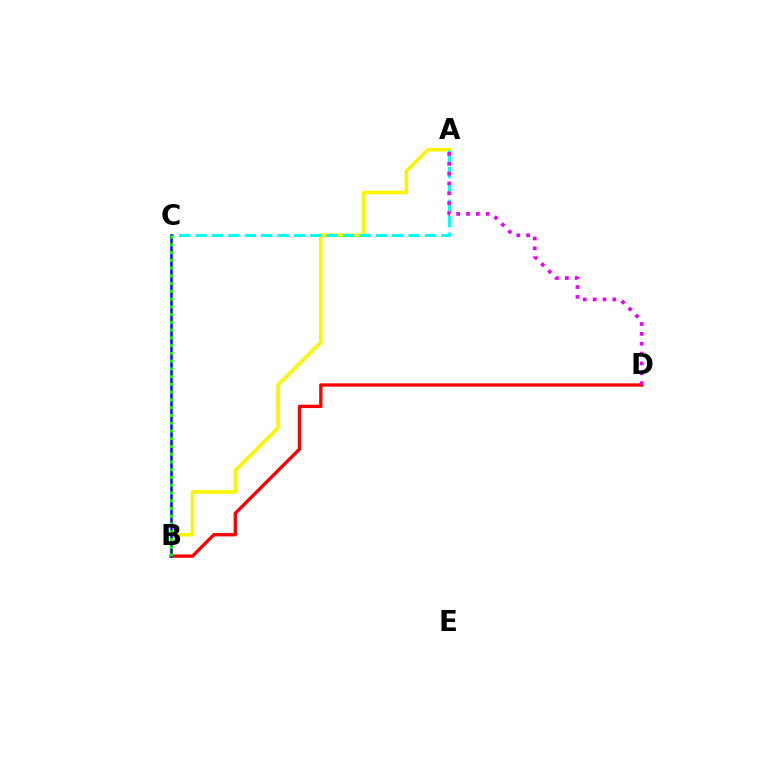{('A', 'B'): [{'color': '#fcf500', 'line_style': 'solid', 'thickness': 2.59}], ('A', 'C'): [{'color': '#00fff6', 'line_style': 'dashed', 'thickness': 2.23}], ('B', 'D'): [{'color': '#ff0000', 'line_style': 'solid', 'thickness': 2.4}], ('B', 'C'): [{'color': '#0010ff', 'line_style': 'solid', 'thickness': 1.82}, {'color': '#08ff00', 'line_style': 'dotted', 'thickness': 2.11}], ('A', 'D'): [{'color': '#ee00ff', 'line_style': 'dotted', 'thickness': 2.68}]}